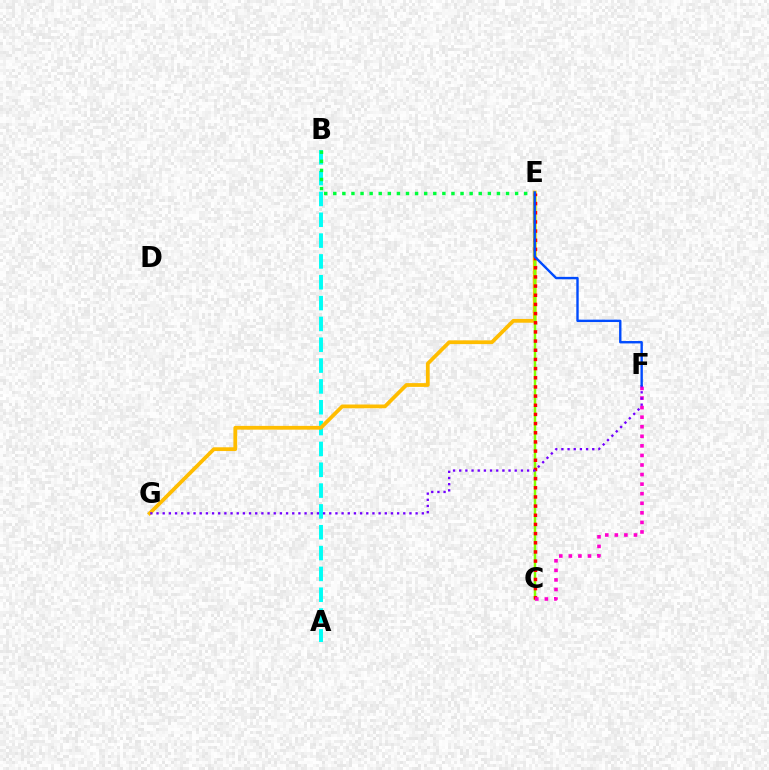{('A', 'B'): [{'color': '#00fff6', 'line_style': 'dashed', 'thickness': 2.83}], ('B', 'E'): [{'color': '#00ff39', 'line_style': 'dotted', 'thickness': 2.47}], ('E', 'G'): [{'color': '#ffbd00', 'line_style': 'solid', 'thickness': 2.71}], ('C', 'E'): [{'color': '#84ff00', 'line_style': 'solid', 'thickness': 1.79}, {'color': '#ff0000', 'line_style': 'dotted', 'thickness': 2.49}], ('C', 'F'): [{'color': '#ff00cf', 'line_style': 'dotted', 'thickness': 2.6}], ('F', 'G'): [{'color': '#7200ff', 'line_style': 'dotted', 'thickness': 1.68}], ('E', 'F'): [{'color': '#004bff', 'line_style': 'solid', 'thickness': 1.72}]}